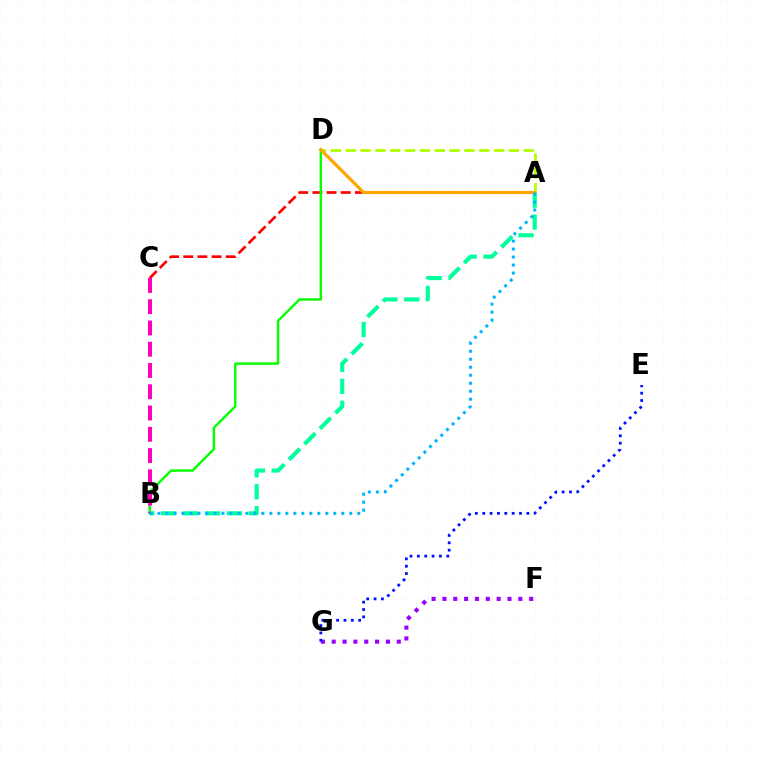{('A', 'C'): [{'color': '#ff0000', 'line_style': 'dashed', 'thickness': 1.92}], ('F', 'G'): [{'color': '#9b00ff', 'line_style': 'dotted', 'thickness': 2.95}], ('A', 'D'): [{'color': '#b3ff00', 'line_style': 'dashed', 'thickness': 2.02}, {'color': '#ffa500', 'line_style': 'solid', 'thickness': 2.29}], ('E', 'G'): [{'color': '#0010ff', 'line_style': 'dotted', 'thickness': 2.0}], ('A', 'B'): [{'color': '#00ff9d', 'line_style': 'dashed', 'thickness': 2.98}, {'color': '#00b5ff', 'line_style': 'dotted', 'thickness': 2.17}], ('B', 'D'): [{'color': '#08ff00', 'line_style': 'solid', 'thickness': 1.75}], ('B', 'C'): [{'color': '#ff00bd', 'line_style': 'dashed', 'thickness': 2.89}]}